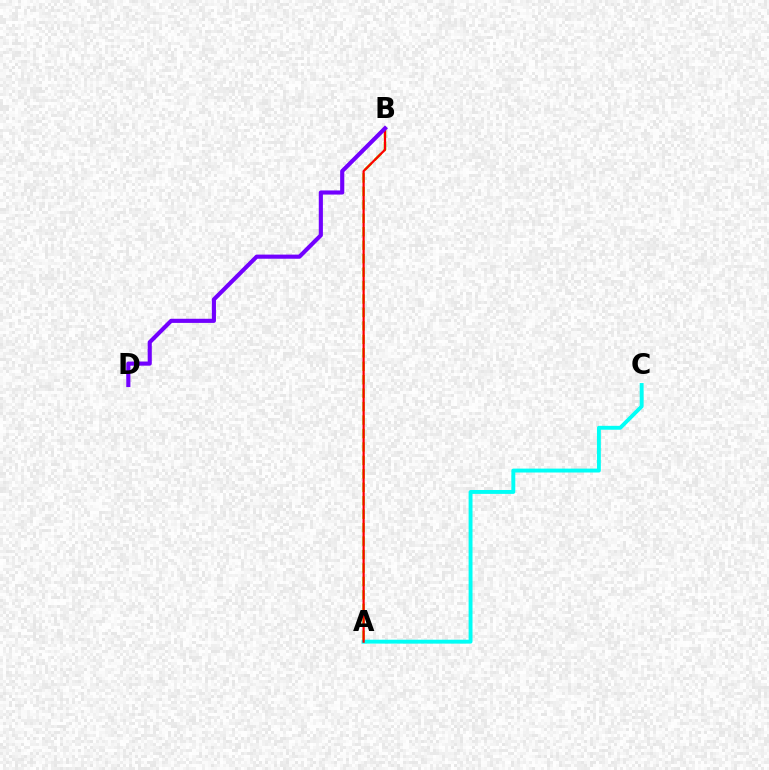{('A', 'C'): [{'color': '#00fff6', 'line_style': 'solid', 'thickness': 2.8}], ('A', 'B'): [{'color': '#84ff00', 'line_style': 'dashed', 'thickness': 1.83}, {'color': '#ff0000', 'line_style': 'solid', 'thickness': 1.6}], ('B', 'D'): [{'color': '#7200ff', 'line_style': 'solid', 'thickness': 2.97}]}